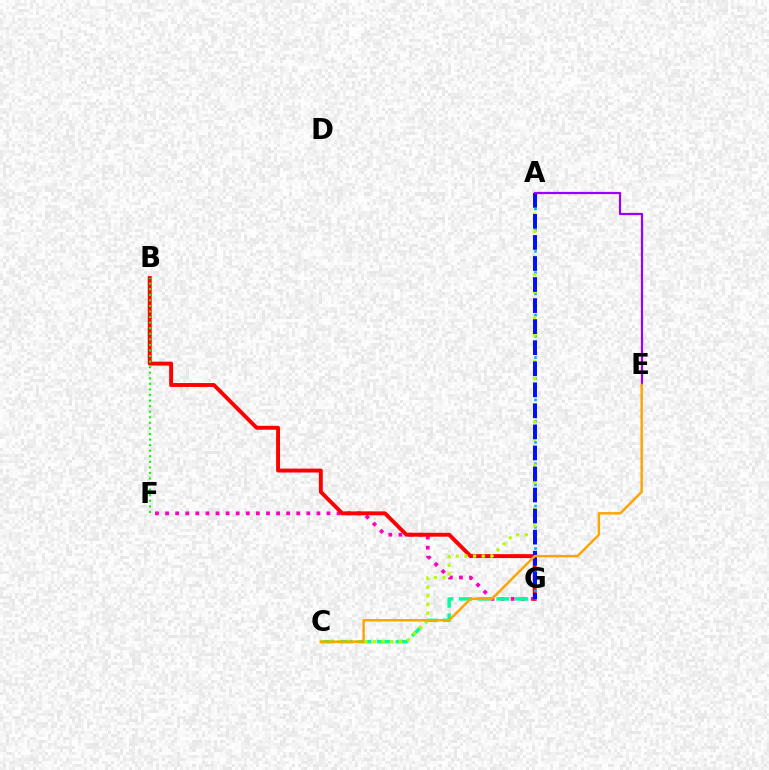{('F', 'G'): [{'color': '#ff00bd', 'line_style': 'dotted', 'thickness': 2.74}], ('C', 'G'): [{'color': '#00ff9d', 'line_style': 'dashed', 'thickness': 2.54}], ('B', 'G'): [{'color': '#ff0000', 'line_style': 'solid', 'thickness': 2.82}], ('A', 'G'): [{'color': '#00b5ff', 'line_style': 'dotted', 'thickness': 1.92}, {'color': '#0010ff', 'line_style': 'dashed', 'thickness': 2.86}], ('A', 'C'): [{'color': '#b3ff00', 'line_style': 'dotted', 'thickness': 2.35}], ('B', 'F'): [{'color': '#08ff00', 'line_style': 'dotted', 'thickness': 1.51}], ('A', 'E'): [{'color': '#9b00ff', 'line_style': 'solid', 'thickness': 1.61}], ('C', 'E'): [{'color': '#ffa500', 'line_style': 'solid', 'thickness': 1.77}]}